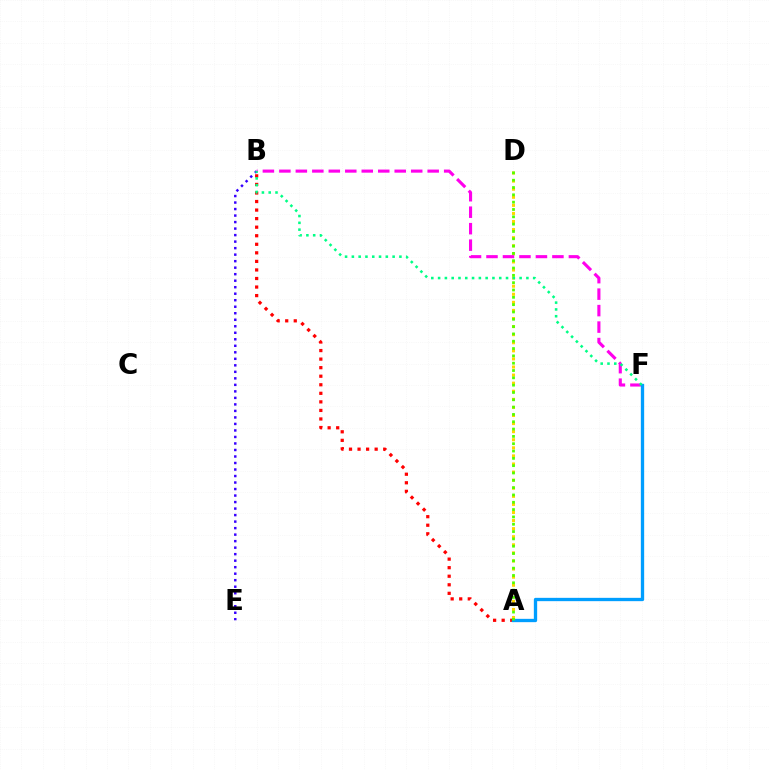{('A', 'D'): [{'color': '#ffd500', 'line_style': 'dotted', 'thickness': 2.2}, {'color': '#4fff00', 'line_style': 'dotted', 'thickness': 1.99}], ('A', 'B'): [{'color': '#ff0000', 'line_style': 'dotted', 'thickness': 2.32}], ('B', 'F'): [{'color': '#ff00ed', 'line_style': 'dashed', 'thickness': 2.24}, {'color': '#00ff86', 'line_style': 'dotted', 'thickness': 1.85}], ('A', 'F'): [{'color': '#009eff', 'line_style': 'solid', 'thickness': 2.38}], ('B', 'E'): [{'color': '#3700ff', 'line_style': 'dotted', 'thickness': 1.77}]}